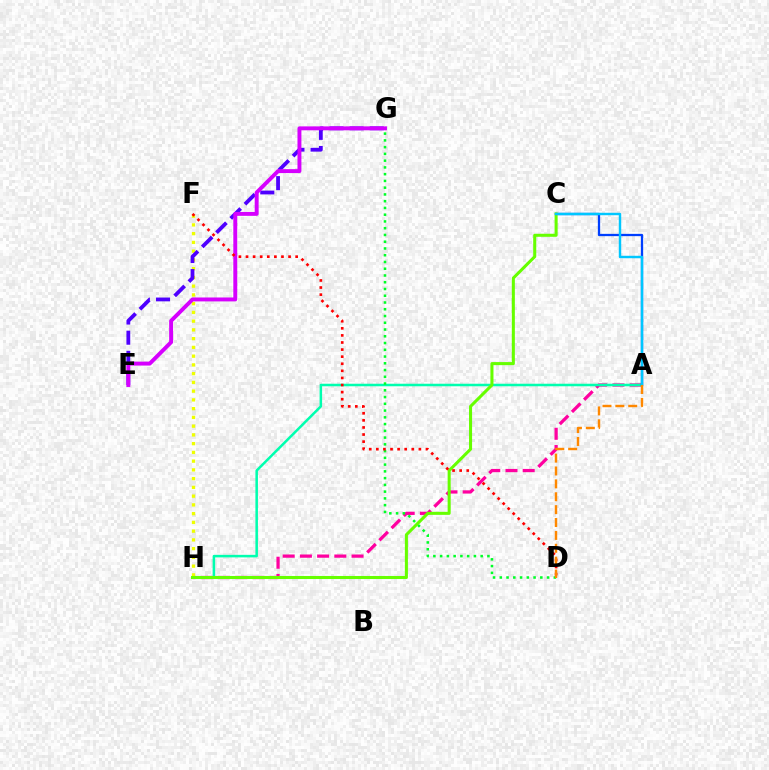{('A', 'H'): [{'color': '#ff00a0', 'line_style': 'dashed', 'thickness': 2.34}, {'color': '#00ffaf', 'line_style': 'solid', 'thickness': 1.82}], ('F', 'H'): [{'color': '#eeff00', 'line_style': 'dotted', 'thickness': 2.38}], ('E', 'G'): [{'color': '#4f00ff', 'line_style': 'dashed', 'thickness': 2.74}, {'color': '#d600ff', 'line_style': 'solid', 'thickness': 2.82}], ('D', 'G'): [{'color': '#00ff27', 'line_style': 'dotted', 'thickness': 1.84}], ('A', 'C'): [{'color': '#003fff', 'line_style': 'solid', 'thickness': 1.64}, {'color': '#00c7ff', 'line_style': 'solid', 'thickness': 1.75}], ('C', 'H'): [{'color': '#66ff00', 'line_style': 'solid', 'thickness': 2.19}], ('D', 'F'): [{'color': '#ff0000', 'line_style': 'dotted', 'thickness': 1.93}], ('A', 'D'): [{'color': '#ff8800', 'line_style': 'dashed', 'thickness': 1.75}]}